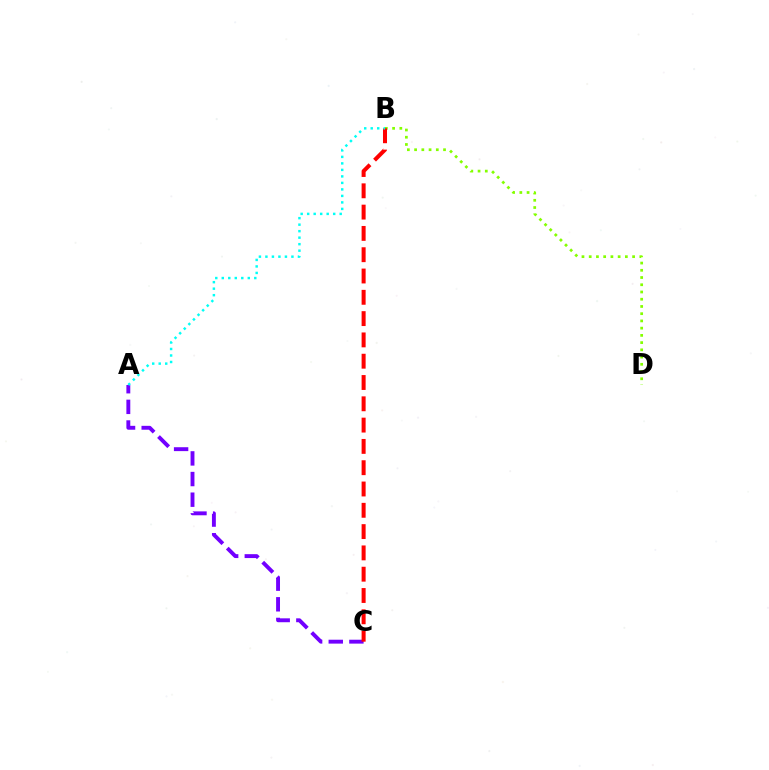{('A', 'C'): [{'color': '#7200ff', 'line_style': 'dashed', 'thickness': 2.8}], ('B', 'D'): [{'color': '#84ff00', 'line_style': 'dotted', 'thickness': 1.96}], ('B', 'C'): [{'color': '#ff0000', 'line_style': 'dashed', 'thickness': 2.89}], ('A', 'B'): [{'color': '#00fff6', 'line_style': 'dotted', 'thickness': 1.77}]}